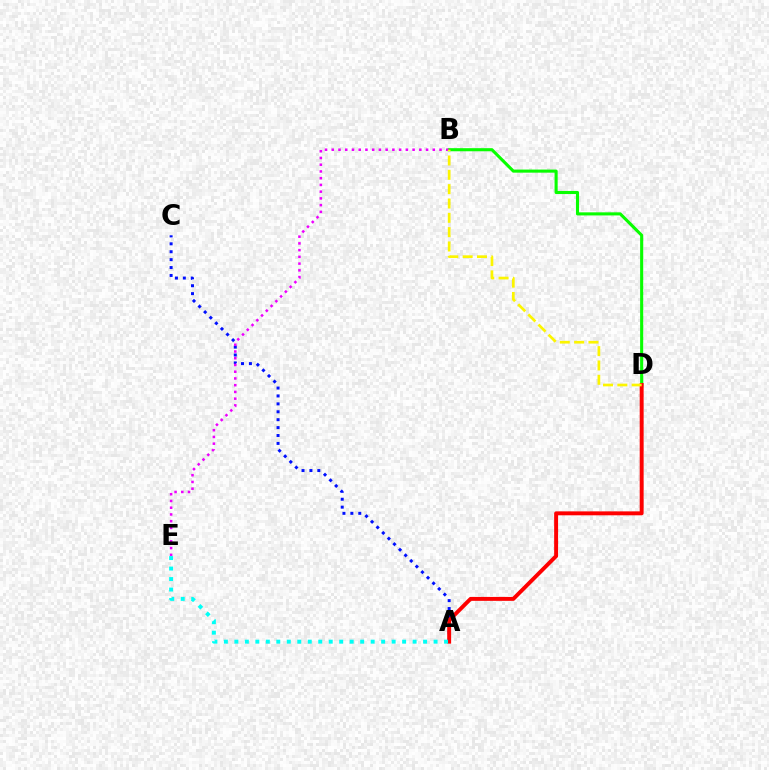{('B', 'D'): [{'color': '#08ff00', 'line_style': 'solid', 'thickness': 2.23}, {'color': '#fcf500', 'line_style': 'dashed', 'thickness': 1.95}], ('A', 'C'): [{'color': '#0010ff', 'line_style': 'dotted', 'thickness': 2.15}], ('B', 'E'): [{'color': '#ee00ff', 'line_style': 'dotted', 'thickness': 1.83}], ('A', 'D'): [{'color': '#ff0000', 'line_style': 'solid', 'thickness': 2.83}], ('A', 'E'): [{'color': '#00fff6', 'line_style': 'dotted', 'thickness': 2.85}]}